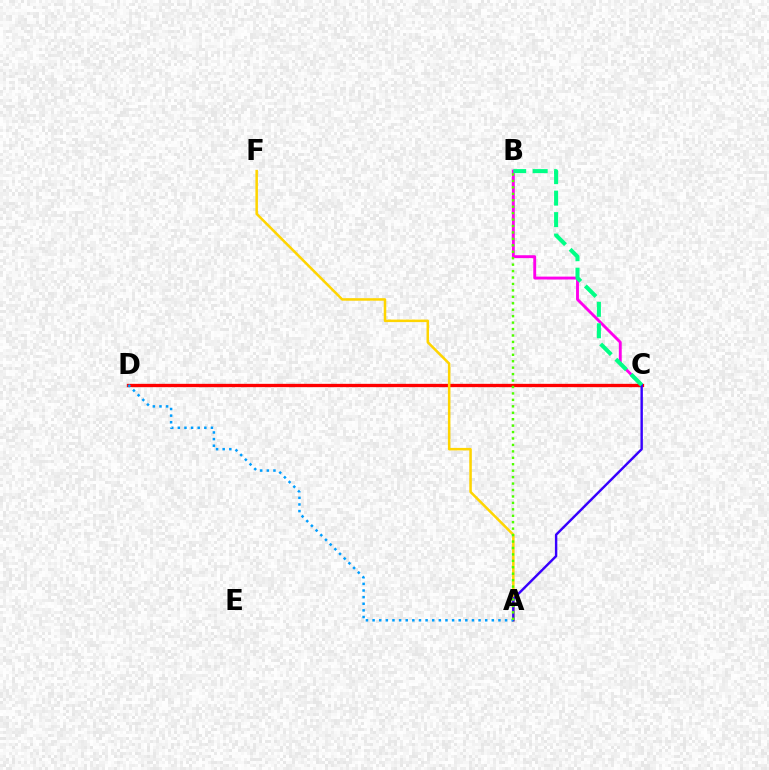{('B', 'C'): [{'color': '#ff00ed', 'line_style': 'solid', 'thickness': 2.08}, {'color': '#00ff86', 'line_style': 'dashed', 'thickness': 2.92}], ('C', 'D'): [{'color': '#ff0000', 'line_style': 'solid', 'thickness': 2.39}], ('A', 'F'): [{'color': '#ffd500', 'line_style': 'solid', 'thickness': 1.81}], ('A', 'C'): [{'color': '#3700ff', 'line_style': 'solid', 'thickness': 1.74}], ('A', 'D'): [{'color': '#009eff', 'line_style': 'dotted', 'thickness': 1.8}], ('A', 'B'): [{'color': '#4fff00', 'line_style': 'dotted', 'thickness': 1.75}]}